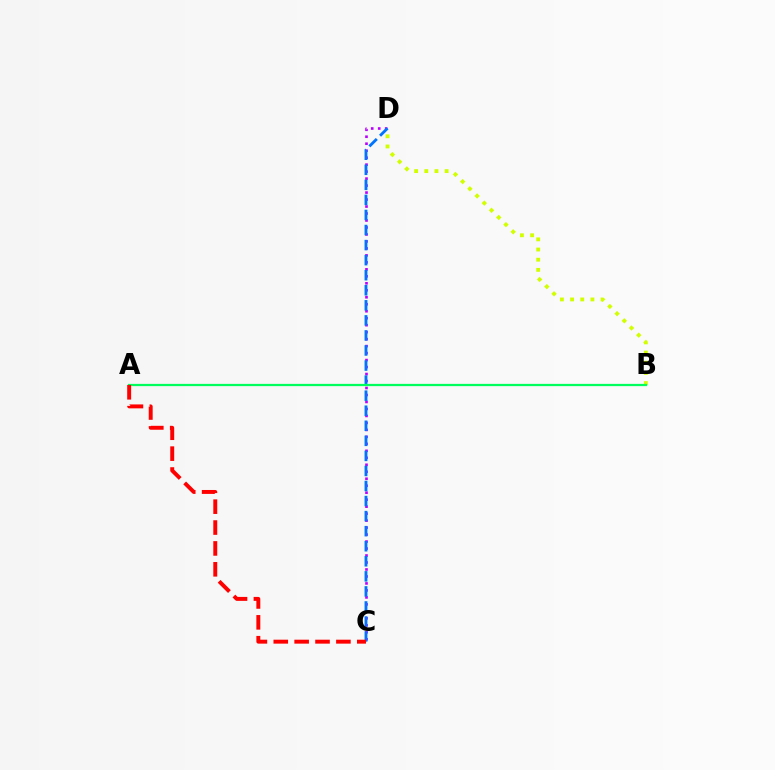{('C', 'D'): [{'color': '#b900ff', 'line_style': 'dotted', 'thickness': 1.9}, {'color': '#0074ff', 'line_style': 'dashed', 'thickness': 2.05}], ('B', 'D'): [{'color': '#d1ff00', 'line_style': 'dotted', 'thickness': 2.76}], ('A', 'B'): [{'color': '#00ff5c', 'line_style': 'solid', 'thickness': 1.62}], ('A', 'C'): [{'color': '#ff0000', 'line_style': 'dashed', 'thickness': 2.84}]}